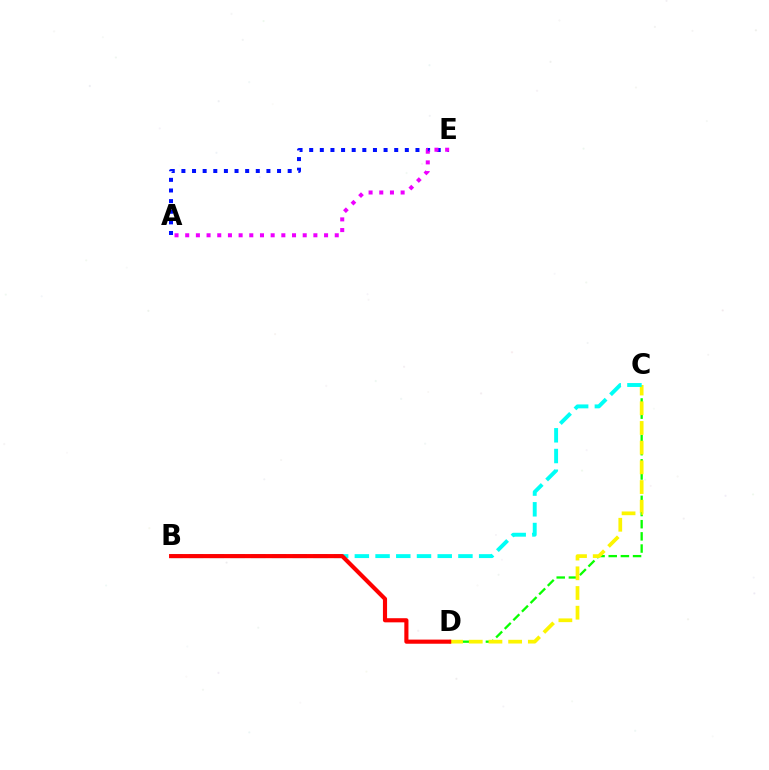{('C', 'D'): [{'color': '#08ff00', 'line_style': 'dashed', 'thickness': 1.65}, {'color': '#fcf500', 'line_style': 'dashed', 'thickness': 2.68}], ('B', 'C'): [{'color': '#00fff6', 'line_style': 'dashed', 'thickness': 2.81}], ('B', 'D'): [{'color': '#ff0000', 'line_style': 'solid', 'thickness': 2.98}], ('A', 'E'): [{'color': '#0010ff', 'line_style': 'dotted', 'thickness': 2.89}, {'color': '#ee00ff', 'line_style': 'dotted', 'thickness': 2.9}]}